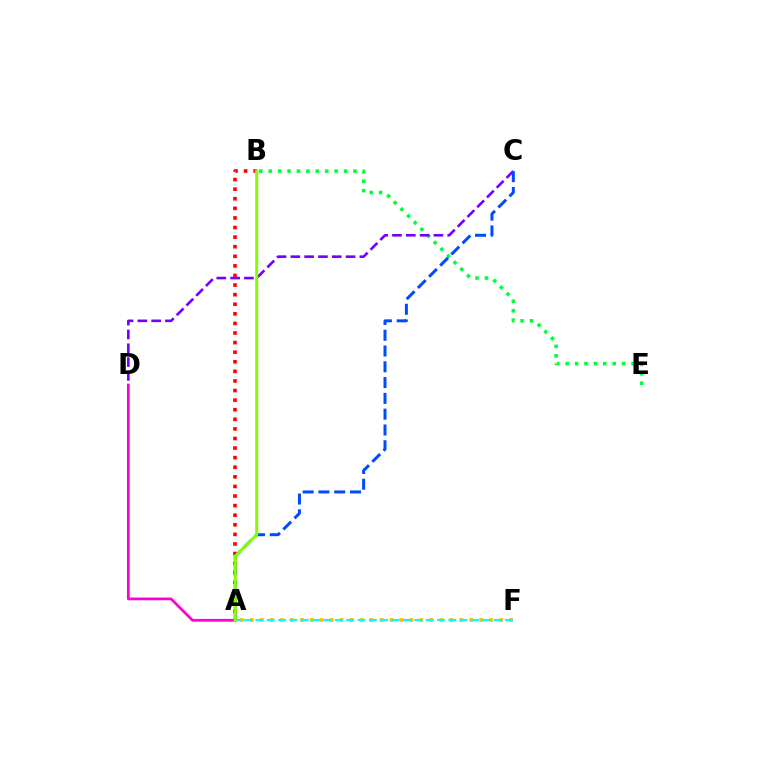{('B', 'E'): [{'color': '#00ff39', 'line_style': 'dotted', 'thickness': 2.56}], ('A', 'B'): [{'color': '#ff0000', 'line_style': 'dotted', 'thickness': 2.61}, {'color': '#84ff00', 'line_style': 'solid', 'thickness': 2.16}], ('C', 'D'): [{'color': '#7200ff', 'line_style': 'dashed', 'thickness': 1.88}], ('A', 'F'): [{'color': '#ffbd00', 'line_style': 'dotted', 'thickness': 2.71}, {'color': '#00fff6', 'line_style': 'dashed', 'thickness': 1.54}], ('A', 'C'): [{'color': '#004bff', 'line_style': 'dashed', 'thickness': 2.14}], ('A', 'D'): [{'color': '#ff00cf', 'line_style': 'solid', 'thickness': 1.97}]}